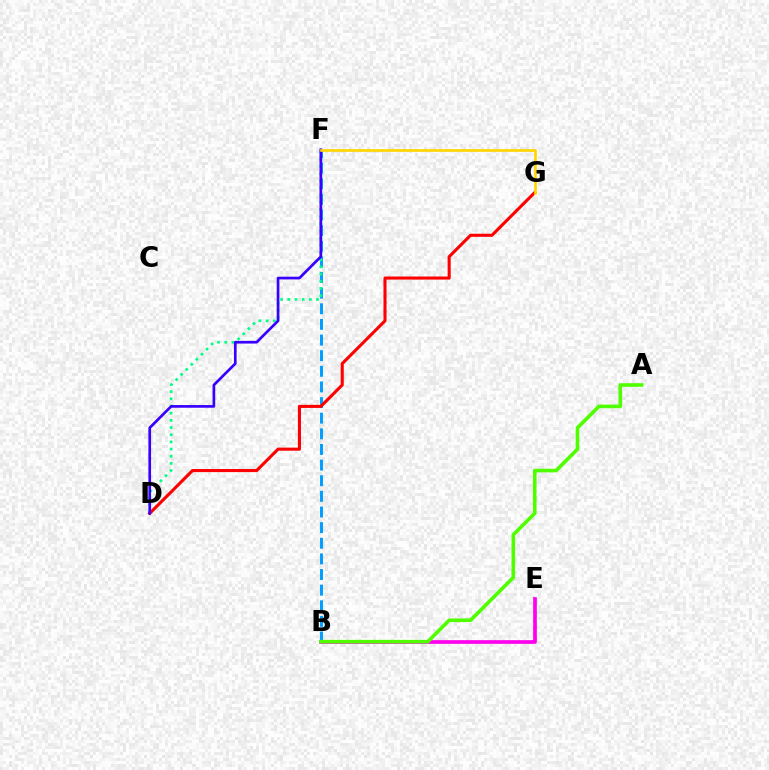{('B', 'F'): [{'color': '#009eff', 'line_style': 'dashed', 'thickness': 2.12}], ('B', 'E'): [{'color': '#ff00ed', 'line_style': 'solid', 'thickness': 2.65}], ('D', 'F'): [{'color': '#00ff86', 'line_style': 'dotted', 'thickness': 1.95}, {'color': '#3700ff', 'line_style': 'solid', 'thickness': 1.94}], ('D', 'G'): [{'color': '#ff0000', 'line_style': 'solid', 'thickness': 2.22}], ('F', 'G'): [{'color': '#ffd500', 'line_style': 'solid', 'thickness': 1.93}], ('A', 'B'): [{'color': '#4fff00', 'line_style': 'solid', 'thickness': 2.6}]}